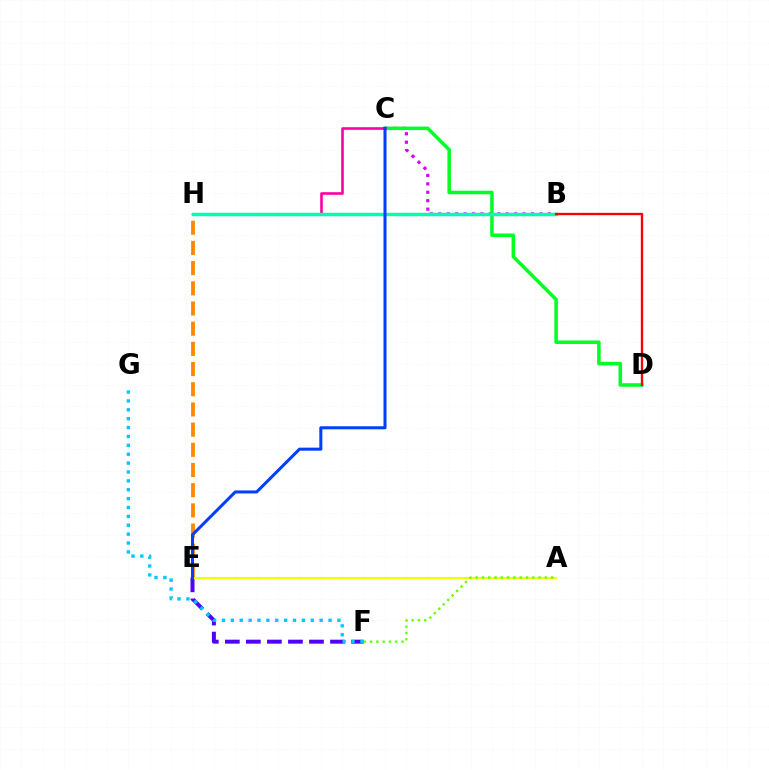{('B', 'C'): [{'color': '#d600ff', 'line_style': 'dotted', 'thickness': 2.29}], ('C', 'D'): [{'color': '#00ff27', 'line_style': 'solid', 'thickness': 2.53}], ('C', 'H'): [{'color': '#ff00a0', 'line_style': 'solid', 'thickness': 1.89}], ('E', 'H'): [{'color': '#ff8800', 'line_style': 'dashed', 'thickness': 2.74}], ('E', 'F'): [{'color': '#4f00ff', 'line_style': 'dashed', 'thickness': 2.86}], ('F', 'G'): [{'color': '#00c7ff', 'line_style': 'dotted', 'thickness': 2.41}], ('B', 'H'): [{'color': '#00ffaf', 'line_style': 'solid', 'thickness': 2.49}], ('A', 'E'): [{'color': '#eeff00', 'line_style': 'solid', 'thickness': 1.53}], ('A', 'F'): [{'color': '#66ff00', 'line_style': 'dotted', 'thickness': 1.71}], ('C', 'E'): [{'color': '#003fff', 'line_style': 'solid', 'thickness': 2.18}], ('B', 'D'): [{'color': '#ff0000', 'line_style': 'solid', 'thickness': 1.68}]}